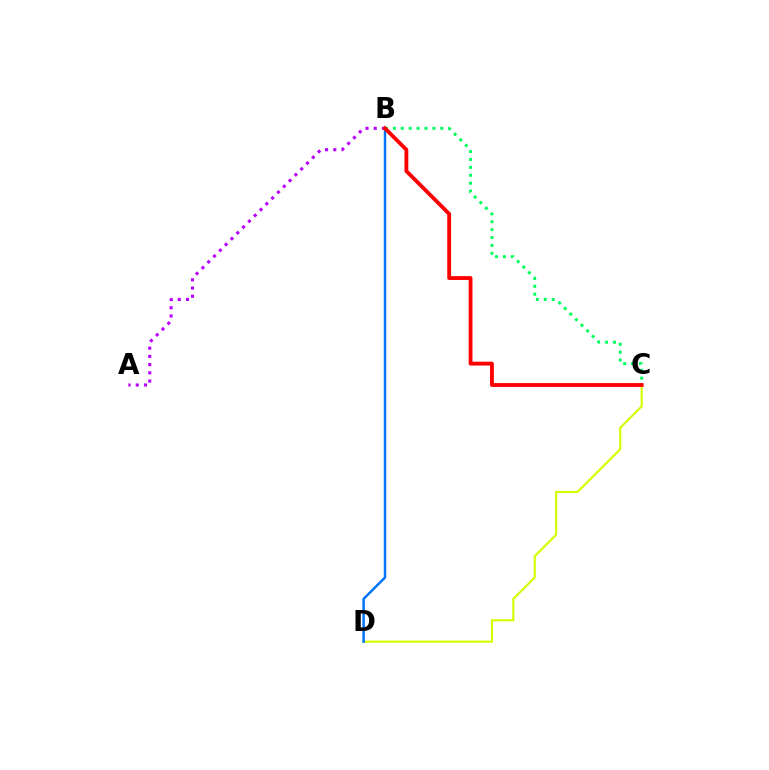{('C', 'D'): [{'color': '#d1ff00', 'line_style': 'solid', 'thickness': 1.54}], ('B', 'D'): [{'color': '#0074ff', 'line_style': 'solid', 'thickness': 1.79}], ('B', 'C'): [{'color': '#00ff5c', 'line_style': 'dotted', 'thickness': 2.15}, {'color': '#ff0000', 'line_style': 'solid', 'thickness': 2.76}], ('A', 'B'): [{'color': '#b900ff', 'line_style': 'dotted', 'thickness': 2.23}]}